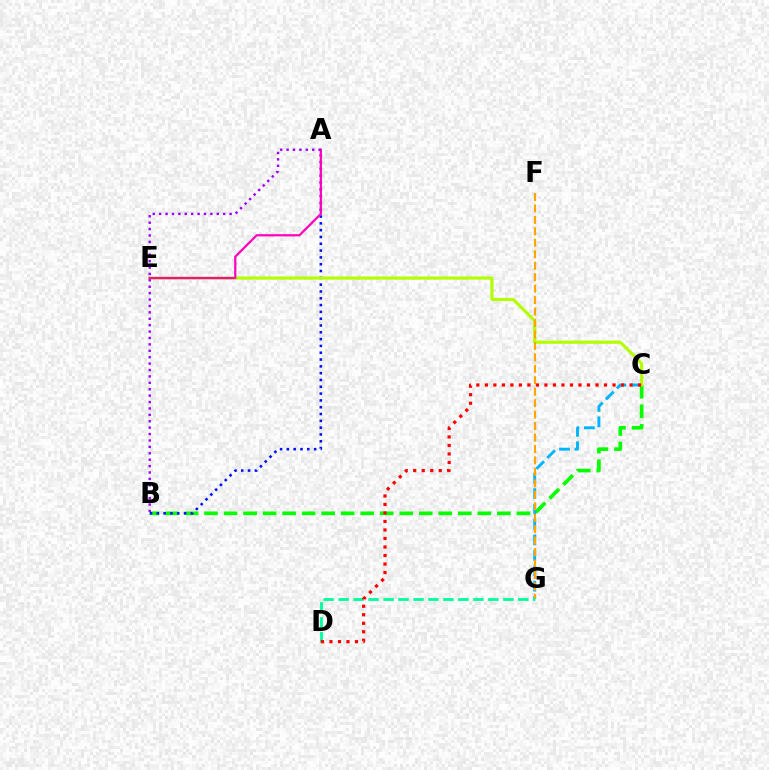{('B', 'C'): [{'color': '#08ff00', 'line_style': 'dashed', 'thickness': 2.65}], ('C', 'G'): [{'color': '#00b5ff', 'line_style': 'dashed', 'thickness': 2.1}], ('A', 'B'): [{'color': '#0010ff', 'line_style': 'dotted', 'thickness': 1.85}, {'color': '#9b00ff', 'line_style': 'dotted', 'thickness': 1.74}], ('C', 'E'): [{'color': '#b3ff00', 'line_style': 'solid', 'thickness': 2.25}], ('F', 'G'): [{'color': '#ffa500', 'line_style': 'dashed', 'thickness': 1.56}], ('A', 'E'): [{'color': '#ff00bd', 'line_style': 'solid', 'thickness': 1.59}], ('D', 'G'): [{'color': '#00ff9d', 'line_style': 'dashed', 'thickness': 2.03}], ('C', 'D'): [{'color': '#ff0000', 'line_style': 'dotted', 'thickness': 2.31}]}